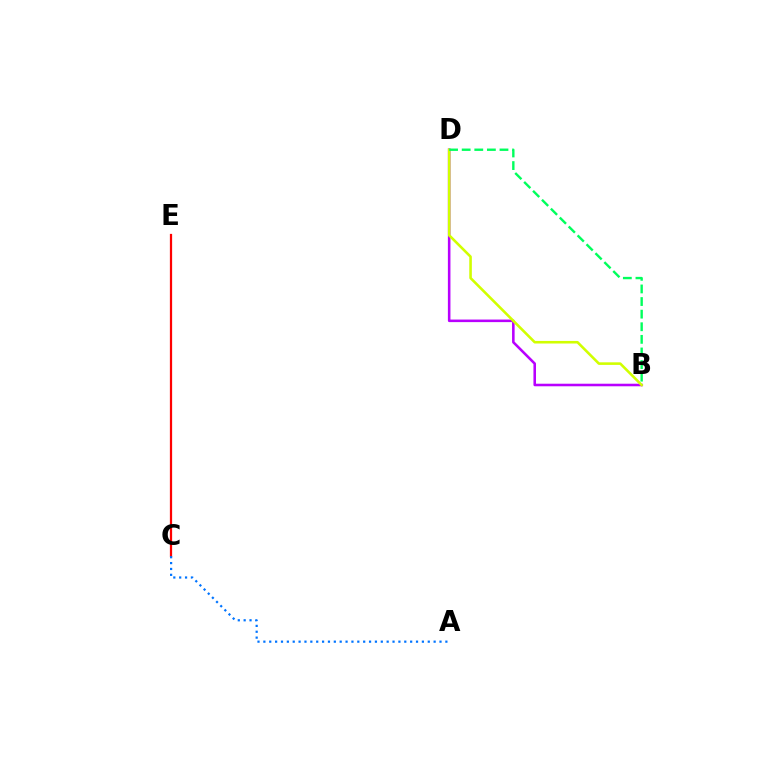{('B', 'D'): [{'color': '#b900ff', 'line_style': 'solid', 'thickness': 1.85}, {'color': '#d1ff00', 'line_style': 'solid', 'thickness': 1.86}, {'color': '#00ff5c', 'line_style': 'dashed', 'thickness': 1.71}], ('C', 'E'): [{'color': '#ff0000', 'line_style': 'solid', 'thickness': 1.61}], ('A', 'C'): [{'color': '#0074ff', 'line_style': 'dotted', 'thickness': 1.6}]}